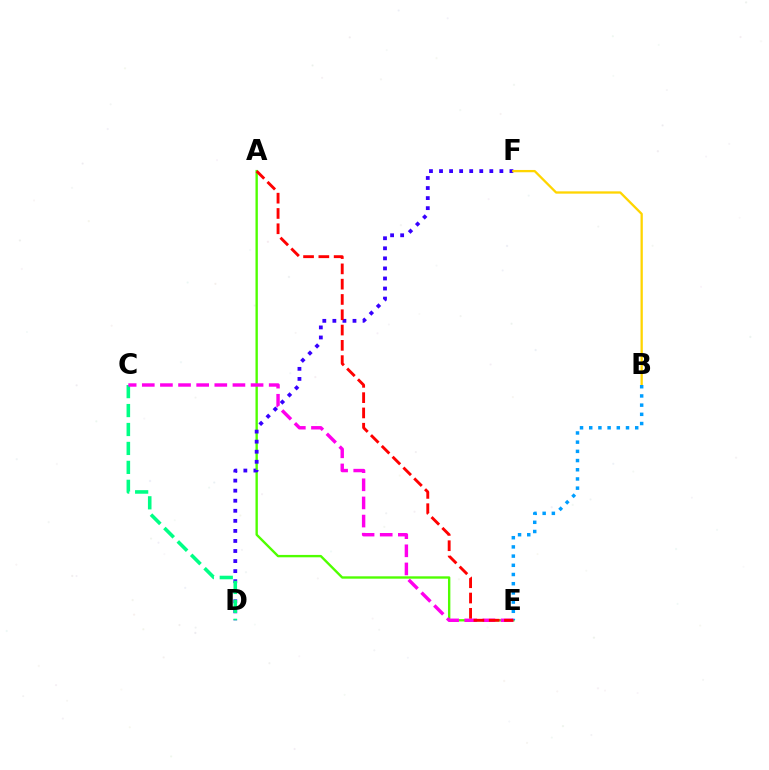{('A', 'E'): [{'color': '#4fff00', 'line_style': 'solid', 'thickness': 1.71}, {'color': '#ff0000', 'line_style': 'dashed', 'thickness': 2.08}], ('D', 'F'): [{'color': '#3700ff', 'line_style': 'dotted', 'thickness': 2.73}], ('B', 'F'): [{'color': '#ffd500', 'line_style': 'solid', 'thickness': 1.65}], ('C', 'D'): [{'color': '#00ff86', 'line_style': 'dashed', 'thickness': 2.57}], ('B', 'E'): [{'color': '#009eff', 'line_style': 'dotted', 'thickness': 2.5}], ('C', 'E'): [{'color': '#ff00ed', 'line_style': 'dashed', 'thickness': 2.46}]}